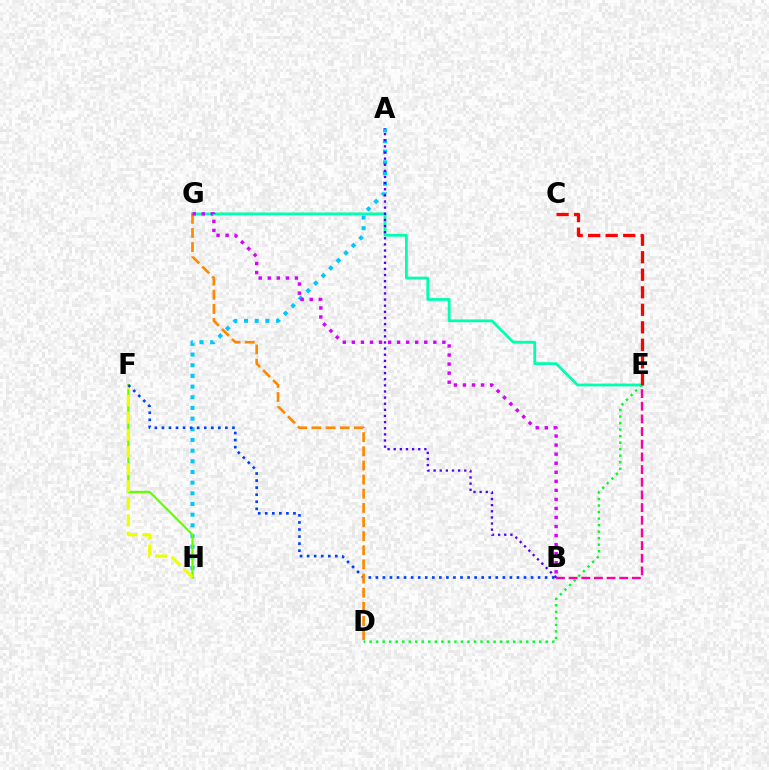{('A', 'H'): [{'color': '#00c7ff', 'line_style': 'dotted', 'thickness': 2.9}], ('F', 'H'): [{'color': '#66ff00', 'line_style': 'solid', 'thickness': 1.61}, {'color': '#eeff00', 'line_style': 'dashed', 'thickness': 2.33}], ('D', 'E'): [{'color': '#00ff27', 'line_style': 'dotted', 'thickness': 1.77}], ('B', 'E'): [{'color': '#ff00a0', 'line_style': 'dashed', 'thickness': 1.72}], ('B', 'F'): [{'color': '#003fff', 'line_style': 'dotted', 'thickness': 1.92}], ('E', 'G'): [{'color': '#00ffaf', 'line_style': 'solid', 'thickness': 2.01}], ('C', 'E'): [{'color': '#ff0000', 'line_style': 'dashed', 'thickness': 2.38}], ('D', 'G'): [{'color': '#ff8800', 'line_style': 'dashed', 'thickness': 1.92}], ('A', 'B'): [{'color': '#4f00ff', 'line_style': 'dotted', 'thickness': 1.66}], ('B', 'G'): [{'color': '#d600ff', 'line_style': 'dotted', 'thickness': 2.46}]}